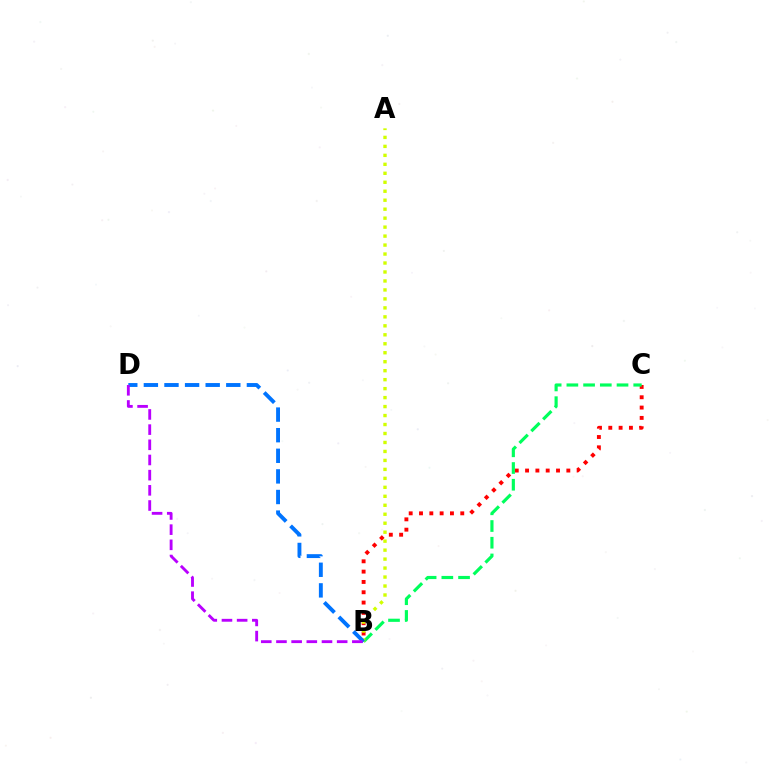{('B', 'C'): [{'color': '#ff0000', 'line_style': 'dotted', 'thickness': 2.8}, {'color': '#00ff5c', 'line_style': 'dashed', 'thickness': 2.27}], ('A', 'B'): [{'color': '#d1ff00', 'line_style': 'dotted', 'thickness': 2.44}], ('B', 'D'): [{'color': '#0074ff', 'line_style': 'dashed', 'thickness': 2.8}, {'color': '#b900ff', 'line_style': 'dashed', 'thickness': 2.06}]}